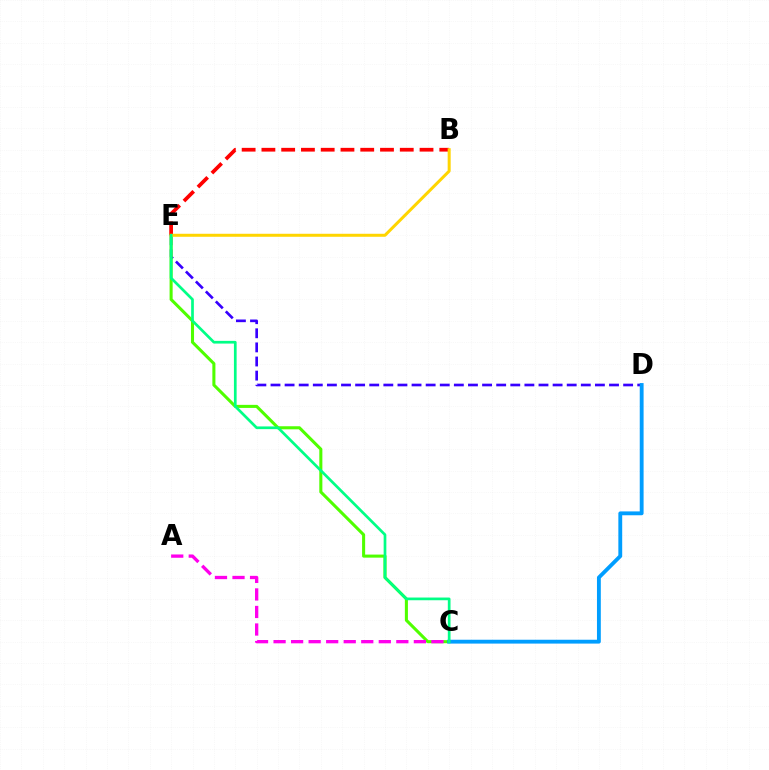{('D', 'E'): [{'color': '#3700ff', 'line_style': 'dashed', 'thickness': 1.92}], ('C', 'E'): [{'color': '#4fff00', 'line_style': 'solid', 'thickness': 2.2}, {'color': '#00ff86', 'line_style': 'solid', 'thickness': 1.95}], ('B', 'E'): [{'color': '#ff0000', 'line_style': 'dashed', 'thickness': 2.69}, {'color': '#ffd500', 'line_style': 'solid', 'thickness': 2.17}], ('A', 'C'): [{'color': '#ff00ed', 'line_style': 'dashed', 'thickness': 2.38}], ('C', 'D'): [{'color': '#009eff', 'line_style': 'solid', 'thickness': 2.77}]}